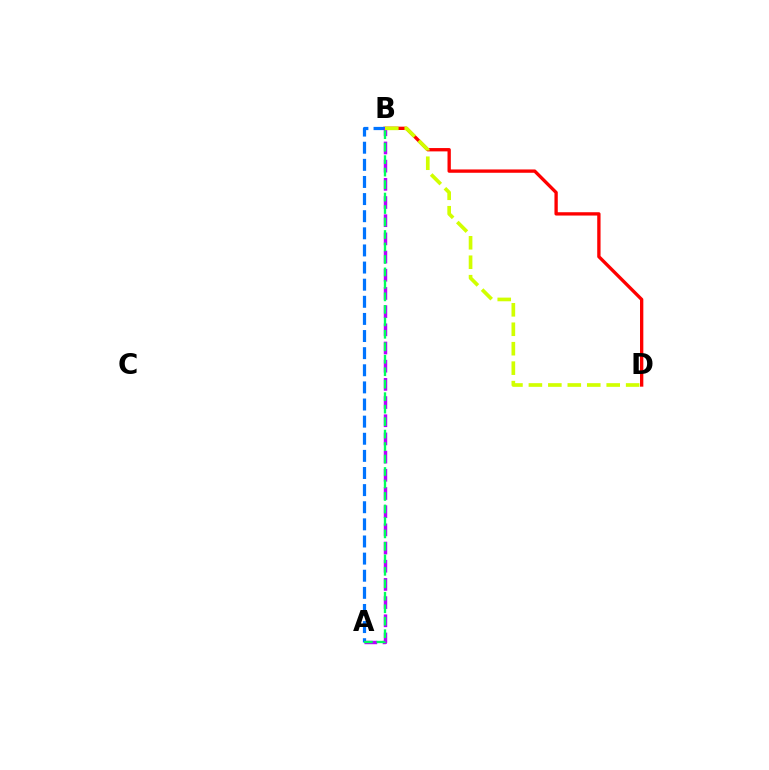{('B', 'D'): [{'color': '#ff0000', 'line_style': 'solid', 'thickness': 2.4}, {'color': '#d1ff00', 'line_style': 'dashed', 'thickness': 2.64}], ('A', 'B'): [{'color': '#0074ff', 'line_style': 'dashed', 'thickness': 2.33}, {'color': '#b900ff', 'line_style': 'dashed', 'thickness': 2.47}, {'color': '#00ff5c', 'line_style': 'dashed', 'thickness': 1.69}]}